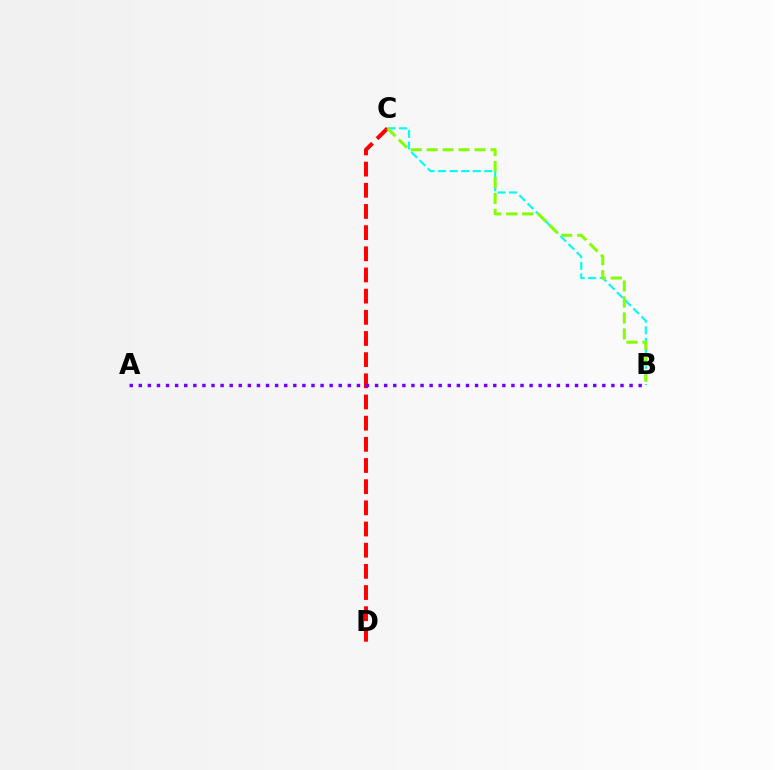{('B', 'C'): [{'color': '#00fff6', 'line_style': 'dashed', 'thickness': 1.57}, {'color': '#84ff00', 'line_style': 'dashed', 'thickness': 2.17}], ('C', 'D'): [{'color': '#ff0000', 'line_style': 'dashed', 'thickness': 2.88}], ('A', 'B'): [{'color': '#7200ff', 'line_style': 'dotted', 'thickness': 2.47}]}